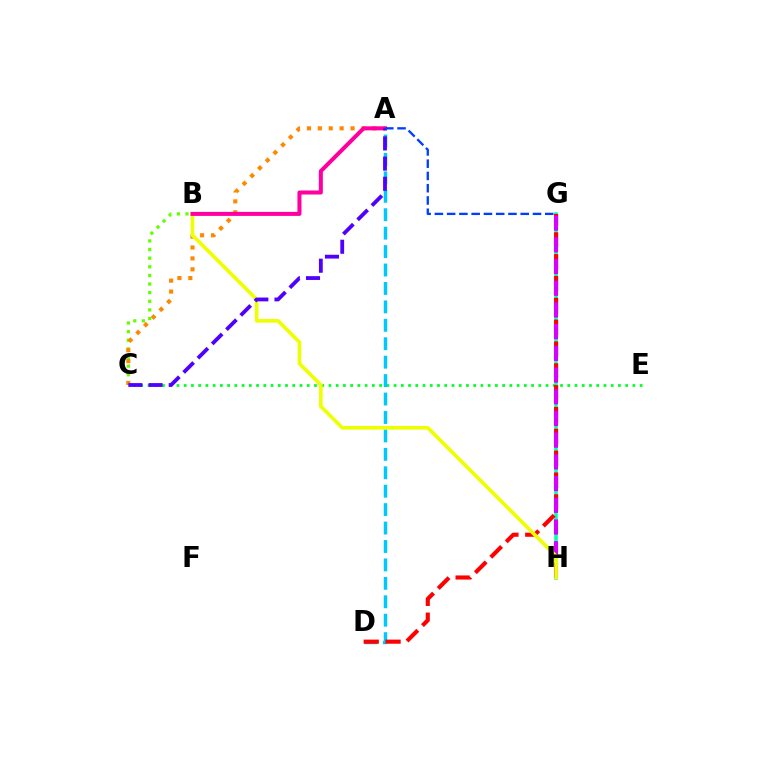{('G', 'H'): [{'color': '#00ffaf', 'line_style': 'solid', 'thickness': 2.55}, {'color': '#d600ff', 'line_style': 'dashed', 'thickness': 2.95}], ('C', 'E'): [{'color': '#00ff27', 'line_style': 'dotted', 'thickness': 1.97}], ('B', 'C'): [{'color': '#66ff00', 'line_style': 'dotted', 'thickness': 2.34}], ('A', 'D'): [{'color': '#00c7ff', 'line_style': 'dashed', 'thickness': 2.5}], ('D', 'G'): [{'color': '#ff0000', 'line_style': 'dashed', 'thickness': 2.97}], ('A', 'C'): [{'color': '#ff8800', 'line_style': 'dotted', 'thickness': 2.96}, {'color': '#4f00ff', 'line_style': 'dashed', 'thickness': 2.74}], ('B', 'H'): [{'color': '#eeff00', 'line_style': 'solid', 'thickness': 2.62}], ('A', 'B'): [{'color': '#ff00a0', 'line_style': 'solid', 'thickness': 2.9}], ('A', 'G'): [{'color': '#003fff', 'line_style': 'dashed', 'thickness': 1.67}]}